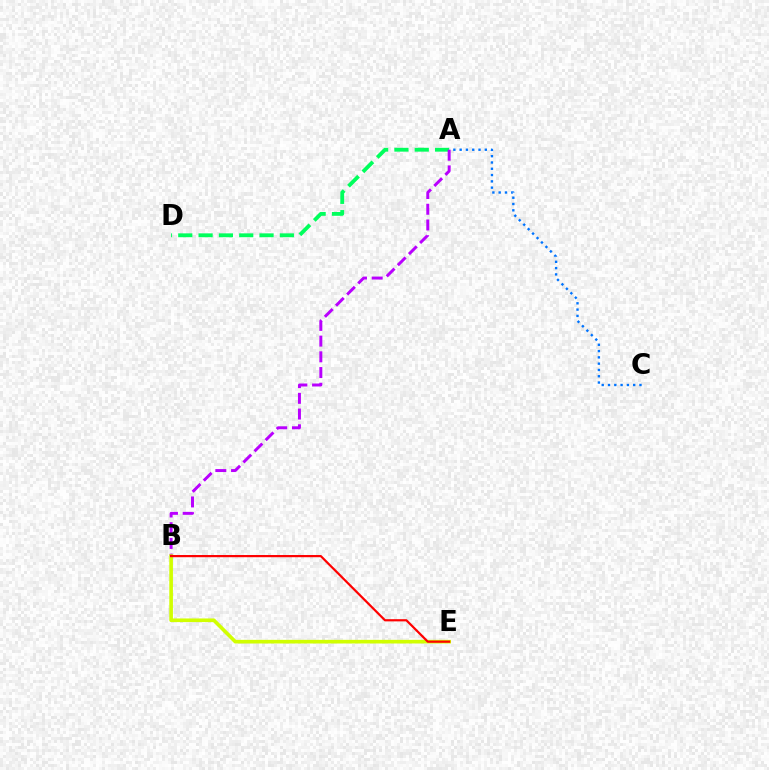{('A', 'D'): [{'color': '#00ff5c', 'line_style': 'dashed', 'thickness': 2.76}], ('A', 'B'): [{'color': '#b900ff', 'line_style': 'dashed', 'thickness': 2.14}], ('B', 'E'): [{'color': '#d1ff00', 'line_style': 'solid', 'thickness': 2.62}, {'color': '#ff0000', 'line_style': 'solid', 'thickness': 1.58}], ('A', 'C'): [{'color': '#0074ff', 'line_style': 'dotted', 'thickness': 1.71}]}